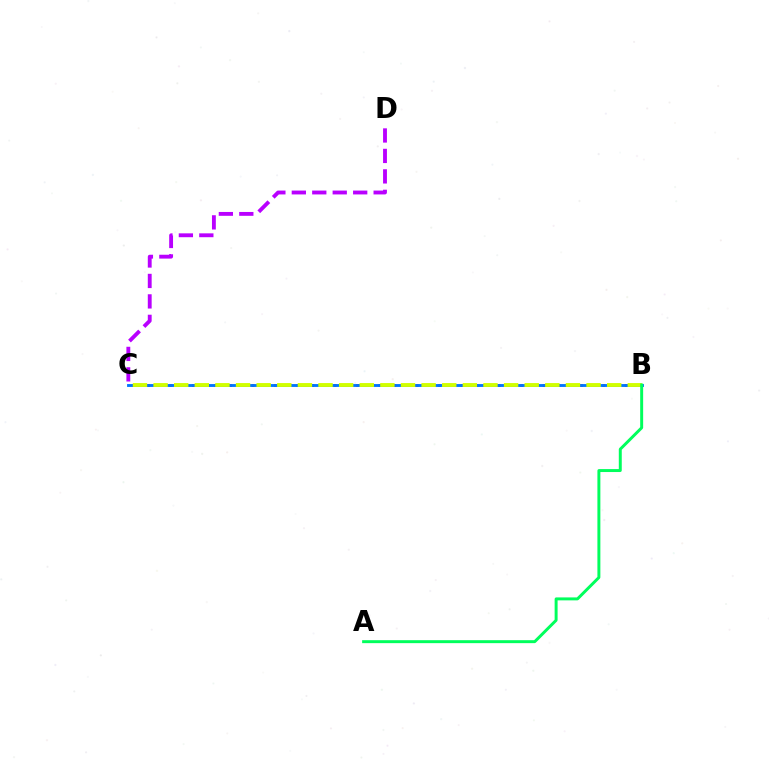{('B', 'C'): [{'color': '#ff0000', 'line_style': 'dotted', 'thickness': 2.03}, {'color': '#0074ff', 'line_style': 'solid', 'thickness': 2.05}, {'color': '#d1ff00', 'line_style': 'dashed', 'thickness': 2.8}], ('C', 'D'): [{'color': '#b900ff', 'line_style': 'dashed', 'thickness': 2.78}], ('A', 'B'): [{'color': '#00ff5c', 'line_style': 'solid', 'thickness': 2.13}]}